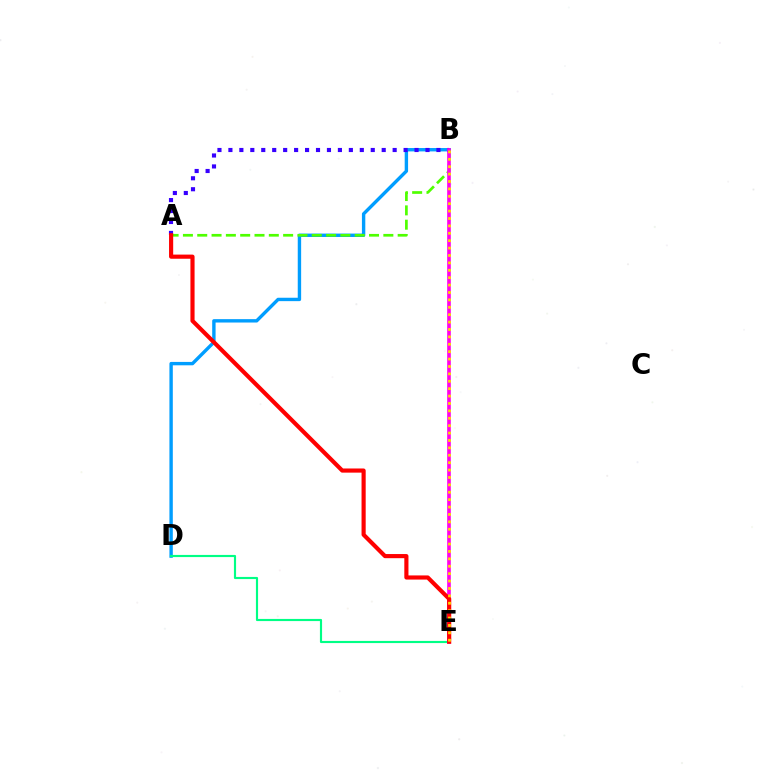{('B', 'D'): [{'color': '#009eff', 'line_style': 'solid', 'thickness': 2.44}], ('D', 'E'): [{'color': '#00ff86', 'line_style': 'solid', 'thickness': 1.55}], ('A', 'B'): [{'color': '#3700ff', 'line_style': 'dotted', 'thickness': 2.98}, {'color': '#4fff00', 'line_style': 'dashed', 'thickness': 1.94}], ('B', 'E'): [{'color': '#ff00ed', 'line_style': 'solid', 'thickness': 2.61}, {'color': '#ffd500', 'line_style': 'dotted', 'thickness': 2.01}], ('A', 'E'): [{'color': '#ff0000', 'line_style': 'solid', 'thickness': 2.99}]}